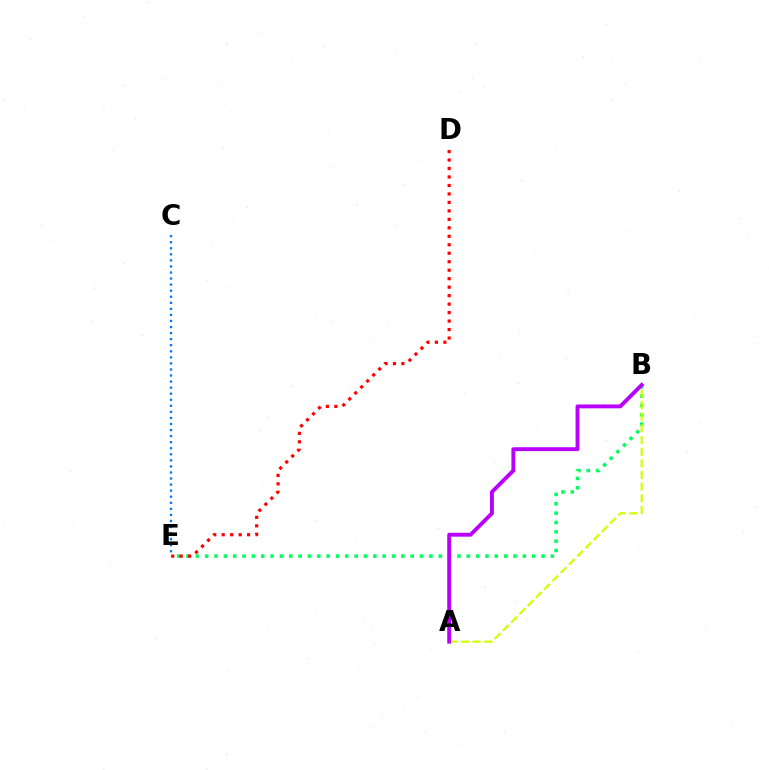{('B', 'E'): [{'color': '#00ff5c', 'line_style': 'dotted', 'thickness': 2.54}], ('A', 'B'): [{'color': '#d1ff00', 'line_style': 'dashed', 'thickness': 1.58}, {'color': '#b900ff', 'line_style': 'solid', 'thickness': 2.8}], ('C', 'E'): [{'color': '#0074ff', 'line_style': 'dotted', 'thickness': 1.65}], ('D', 'E'): [{'color': '#ff0000', 'line_style': 'dotted', 'thickness': 2.3}]}